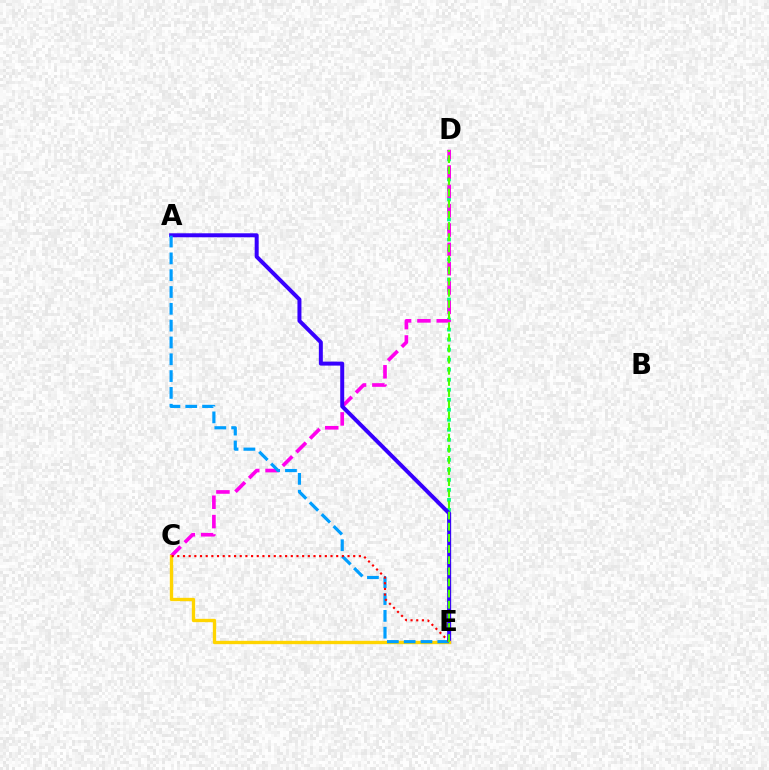{('D', 'E'): [{'color': '#00ff86', 'line_style': 'dotted', 'thickness': 2.72}, {'color': '#4fff00', 'line_style': 'dashed', 'thickness': 1.51}], ('C', 'D'): [{'color': '#ff00ed', 'line_style': 'dashed', 'thickness': 2.63}], ('A', 'E'): [{'color': '#3700ff', 'line_style': 'solid', 'thickness': 2.87}, {'color': '#009eff', 'line_style': 'dashed', 'thickness': 2.28}], ('C', 'E'): [{'color': '#ffd500', 'line_style': 'solid', 'thickness': 2.4}, {'color': '#ff0000', 'line_style': 'dotted', 'thickness': 1.54}]}